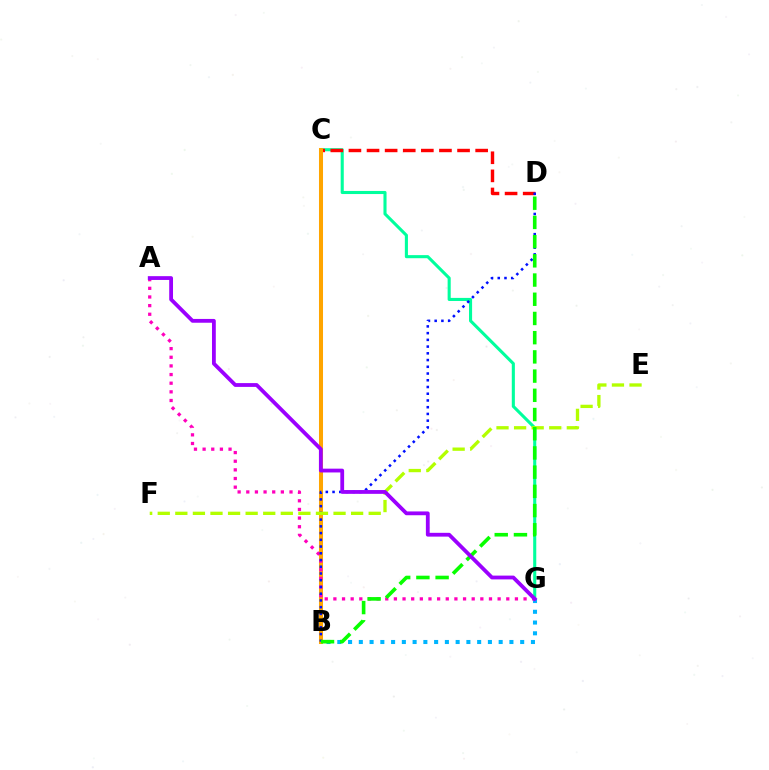{('C', 'G'): [{'color': '#00ff9d', 'line_style': 'solid', 'thickness': 2.22}], ('B', 'G'): [{'color': '#00b5ff', 'line_style': 'dotted', 'thickness': 2.92}], ('C', 'D'): [{'color': '#ff0000', 'line_style': 'dashed', 'thickness': 2.46}], ('B', 'C'): [{'color': '#ffa500', 'line_style': 'solid', 'thickness': 2.9}], ('A', 'G'): [{'color': '#ff00bd', 'line_style': 'dotted', 'thickness': 2.35}, {'color': '#9b00ff', 'line_style': 'solid', 'thickness': 2.74}], ('B', 'D'): [{'color': '#0010ff', 'line_style': 'dotted', 'thickness': 1.83}, {'color': '#08ff00', 'line_style': 'dashed', 'thickness': 2.61}], ('E', 'F'): [{'color': '#b3ff00', 'line_style': 'dashed', 'thickness': 2.39}]}